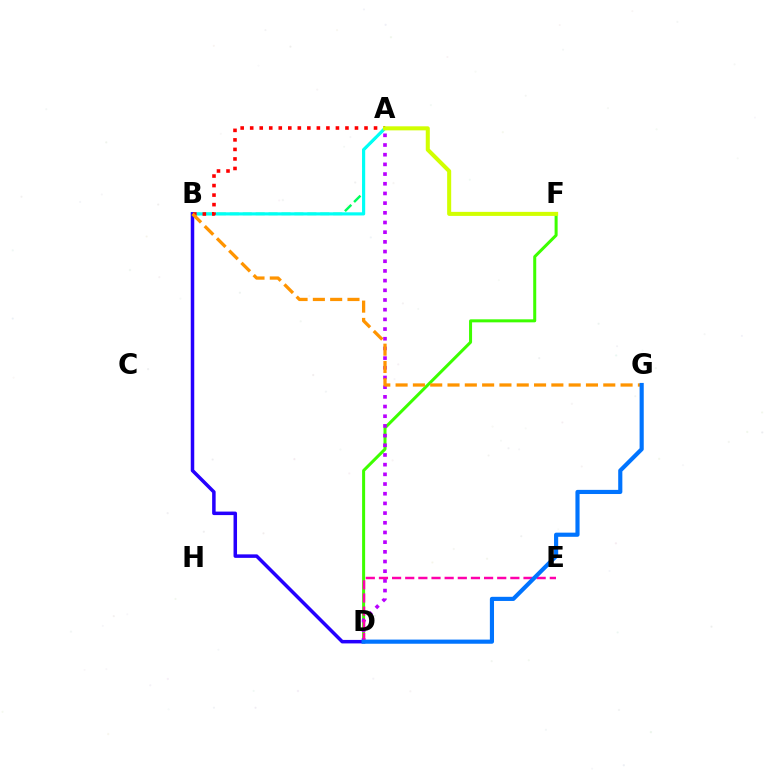{('D', 'F'): [{'color': '#3dff00', 'line_style': 'solid', 'thickness': 2.18}], ('A', 'B'): [{'color': '#00ff5c', 'line_style': 'dashed', 'thickness': 1.75}, {'color': '#00fff6', 'line_style': 'solid', 'thickness': 2.28}, {'color': '#ff0000', 'line_style': 'dotted', 'thickness': 2.59}], ('A', 'D'): [{'color': '#b900ff', 'line_style': 'dotted', 'thickness': 2.63}], ('B', 'D'): [{'color': '#2500ff', 'line_style': 'solid', 'thickness': 2.52}], ('A', 'F'): [{'color': '#d1ff00', 'line_style': 'solid', 'thickness': 2.91}], ('D', 'E'): [{'color': '#ff00ac', 'line_style': 'dashed', 'thickness': 1.79}], ('B', 'G'): [{'color': '#ff9400', 'line_style': 'dashed', 'thickness': 2.35}], ('D', 'G'): [{'color': '#0074ff', 'line_style': 'solid', 'thickness': 2.98}]}